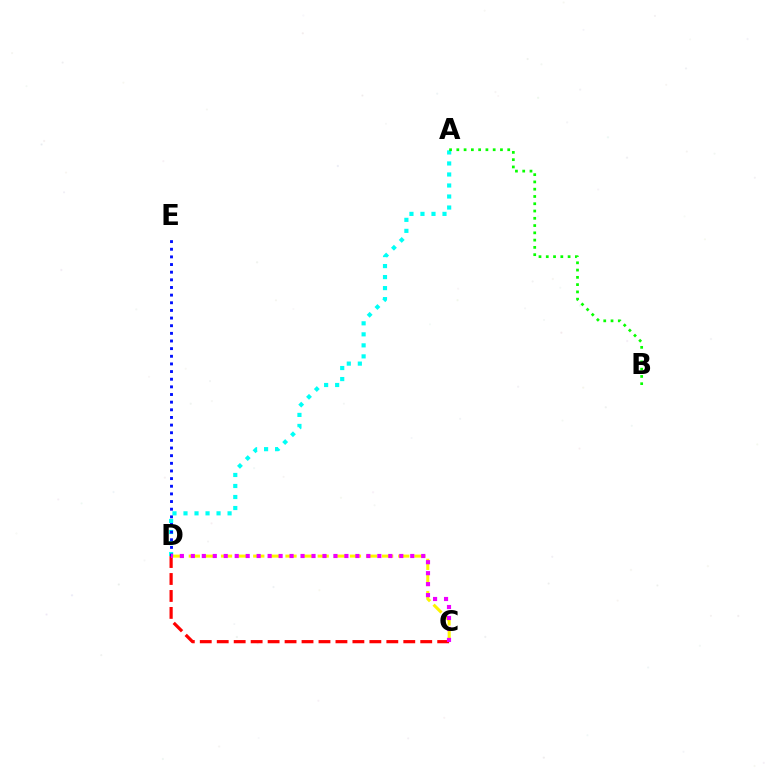{('C', 'D'): [{'color': '#fcf500', 'line_style': 'dashed', 'thickness': 2.19}, {'color': '#ff0000', 'line_style': 'dashed', 'thickness': 2.3}, {'color': '#ee00ff', 'line_style': 'dotted', 'thickness': 2.98}], ('A', 'D'): [{'color': '#00fff6', 'line_style': 'dotted', 'thickness': 2.99}], ('D', 'E'): [{'color': '#0010ff', 'line_style': 'dotted', 'thickness': 2.08}], ('A', 'B'): [{'color': '#08ff00', 'line_style': 'dotted', 'thickness': 1.98}]}